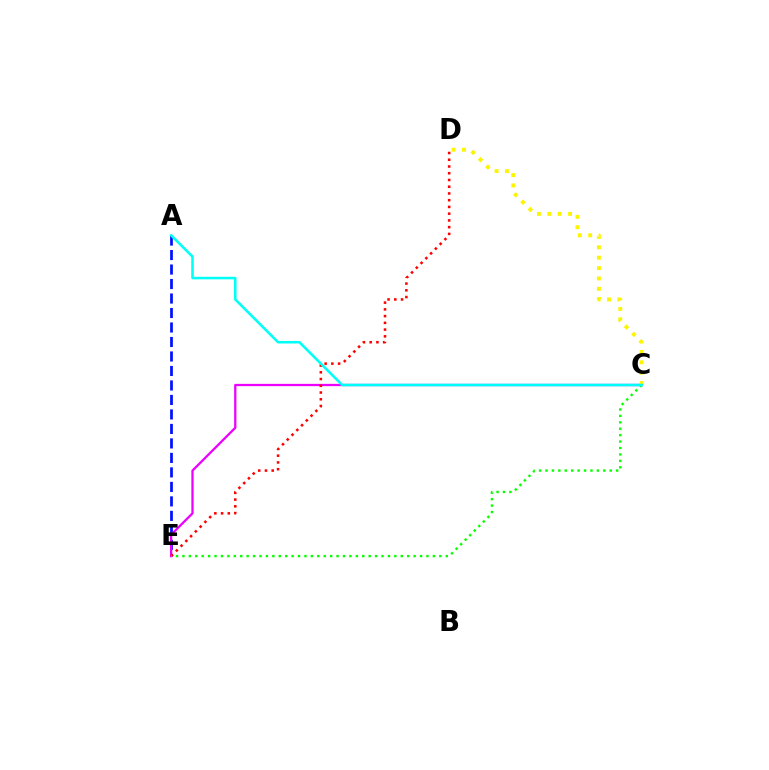{('A', 'E'): [{'color': '#0010ff', 'line_style': 'dashed', 'thickness': 1.97}], ('C', 'E'): [{'color': '#ee00ff', 'line_style': 'solid', 'thickness': 1.64}, {'color': '#08ff00', 'line_style': 'dotted', 'thickness': 1.74}], ('D', 'E'): [{'color': '#ff0000', 'line_style': 'dotted', 'thickness': 1.83}], ('C', 'D'): [{'color': '#fcf500', 'line_style': 'dotted', 'thickness': 2.82}], ('A', 'C'): [{'color': '#00fff6', 'line_style': 'solid', 'thickness': 1.84}]}